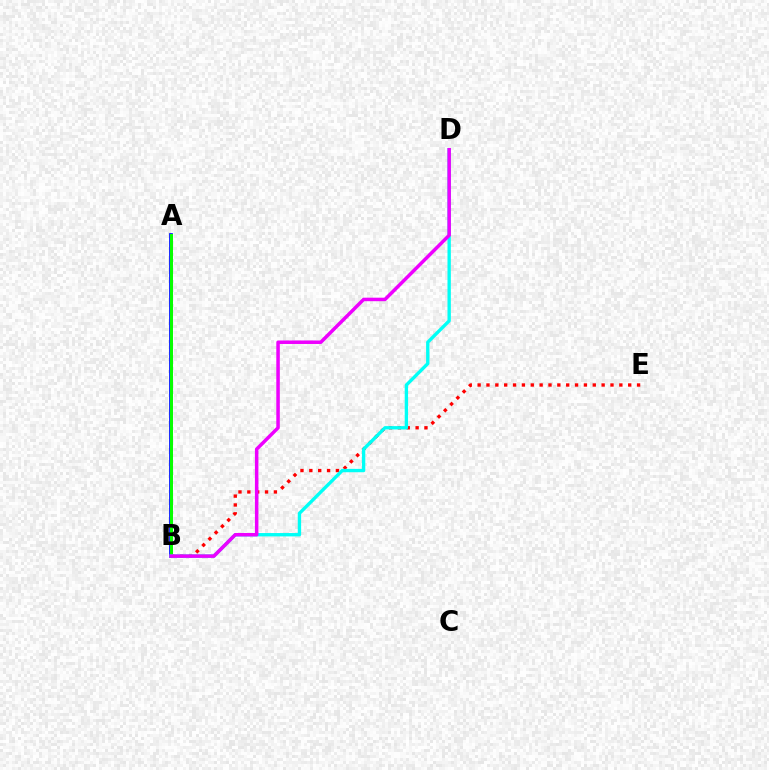{('B', 'E'): [{'color': '#ff0000', 'line_style': 'dotted', 'thickness': 2.41}], ('A', 'B'): [{'color': '#fcf500', 'line_style': 'dotted', 'thickness': 2.08}, {'color': '#0010ff', 'line_style': 'solid', 'thickness': 2.68}, {'color': '#08ff00', 'line_style': 'solid', 'thickness': 2.17}], ('B', 'D'): [{'color': '#00fff6', 'line_style': 'solid', 'thickness': 2.41}, {'color': '#ee00ff', 'line_style': 'solid', 'thickness': 2.52}]}